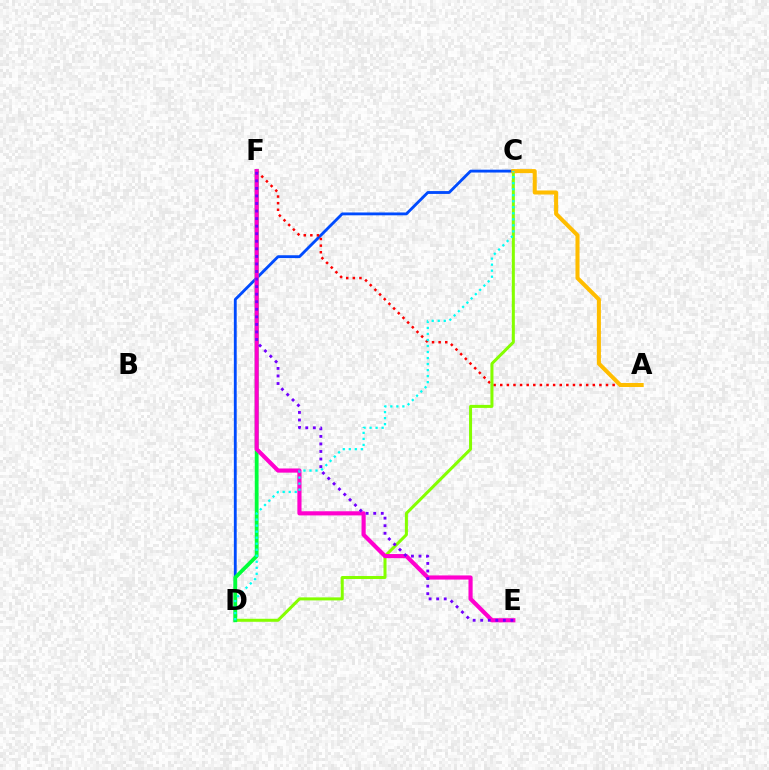{('C', 'D'): [{'color': '#004bff', 'line_style': 'solid', 'thickness': 2.05}, {'color': '#84ff00', 'line_style': 'solid', 'thickness': 2.17}, {'color': '#00fff6', 'line_style': 'dotted', 'thickness': 1.64}], ('A', 'F'): [{'color': '#ff0000', 'line_style': 'dotted', 'thickness': 1.8}], ('D', 'F'): [{'color': '#00ff39', 'line_style': 'solid', 'thickness': 2.74}], ('E', 'F'): [{'color': '#ff00cf', 'line_style': 'solid', 'thickness': 2.99}, {'color': '#7200ff', 'line_style': 'dotted', 'thickness': 2.05}], ('A', 'C'): [{'color': '#ffbd00', 'line_style': 'solid', 'thickness': 2.91}]}